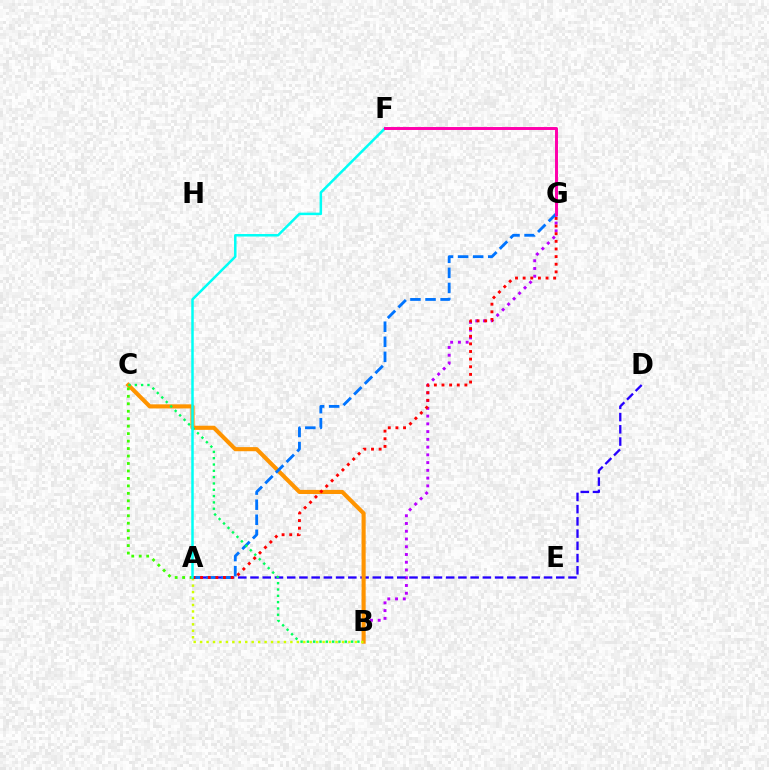{('B', 'G'): [{'color': '#b900ff', 'line_style': 'dotted', 'thickness': 2.11}], ('A', 'D'): [{'color': '#2500ff', 'line_style': 'dashed', 'thickness': 1.66}], ('B', 'C'): [{'color': '#ff9400', 'line_style': 'solid', 'thickness': 2.96}, {'color': '#00ff5c', 'line_style': 'dotted', 'thickness': 1.72}], ('A', 'B'): [{'color': '#d1ff00', 'line_style': 'dotted', 'thickness': 1.75}], ('A', 'G'): [{'color': '#0074ff', 'line_style': 'dashed', 'thickness': 2.05}, {'color': '#ff0000', 'line_style': 'dotted', 'thickness': 2.07}], ('A', 'C'): [{'color': '#3dff00', 'line_style': 'dotted', 'thickness': 2.03}], ('A', 'F'): [{'color': '#00fff6', 'line_style': 'solid', 'thickness': 1.8}], ('F', 'G'): [{'color': '#ff00ac', 'line_style': 'solid', 'thickness': 2.12}]}